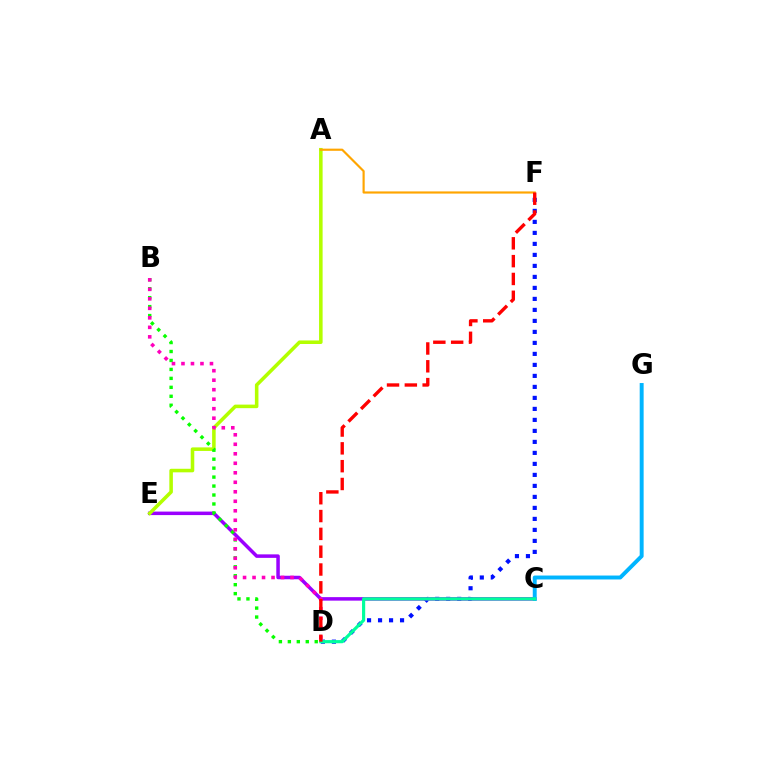{('D', 'F'): [{'color': '#0010ff', 'line_style': 'dotted', 'thickness': 2.99}, {'color': '#ff0000', 'line_style': 'dashed', 'thickness': 2.42}], ('C', 'E'): [{'color': '#9b00ff', 'line_style': 'solid', 'thickness': 2.52}], ('C', 'G'): [{'color': '#00b5ff', 'line_style': 'solid', 'thickness': 2.83}], ('A', 'E'): [{'color': '#b3ff00', 'line_style': 'solid', 'thickness': 2.56}], ('A', 'F'): [{'color': '#ffa500', 'line_style': 'solid', 'thickness': 1.56}], ('B', 'D'): [{'color': '#08ff00', 'line_style': 'dotted', 'thickness': 2.43}, {'color': '#ff00bd', 'line_style': 'dotted', 'thickness': 2.58}], ('C', 'D'): [{'color': '#00ff9d', 'line_style': 'solid', 'thickness': 2.28}]}